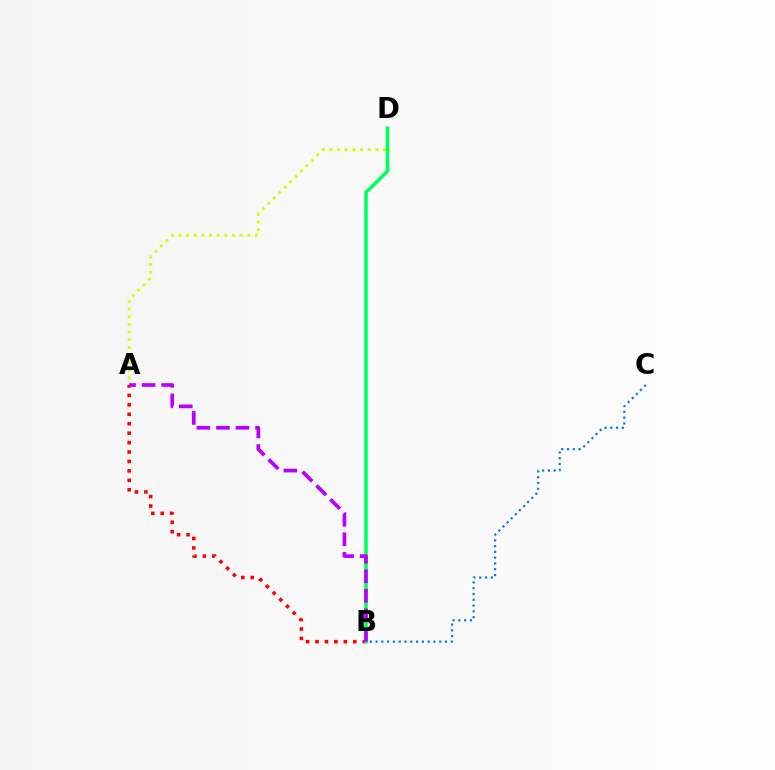{('A', 'D'): [{'color': '#d1ff00', 'line_style': 'dotted', 'thickness': 2.08}], ('B', 'C'): [{'color': '#0074ff', 'line_style': 'dotted', 'thickness': 1.57}], ('A', 'B'): [{'color': '#ff0000', 'line_style': 'dotted', 'thickness': 2.56}, {'color': '#b900ff', 'line_style': 'dashed', 'thickness': 2.65}], ('B', 'D'): [{'color': '#00ff5c', 'line_style': 'solid', 'thickness': 2.59}]}